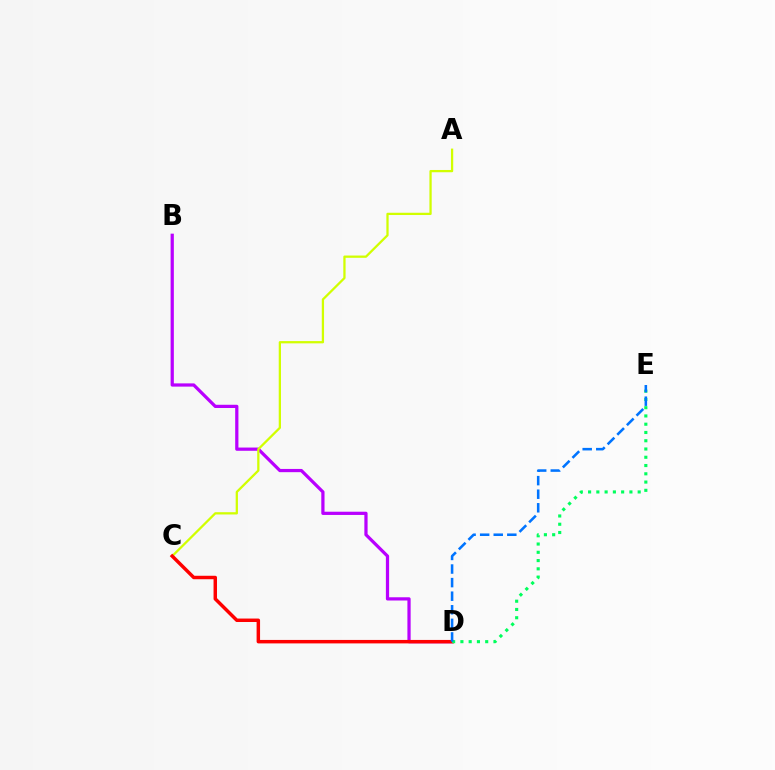{('B', 'D'): [{'color': '#b900ff', 'line_style': 'solid', 'thickness': 2.33}], ('A', 'C'): [{'color': '#d1ff00', 'line_style': 'solid', 'thickness': 1.63}], ('C', 'D'): [{'color': '#ff0000', 'line_style': 'solid', 'thickness': 2.49}], ('D', 'E'): [{'color': '#00ff5c', 'line_style': 'dotted', 'thickness': 2.25}, {'color': '#0074ff', 'line_style': 'dashed', 'thickness': 1.84}]}